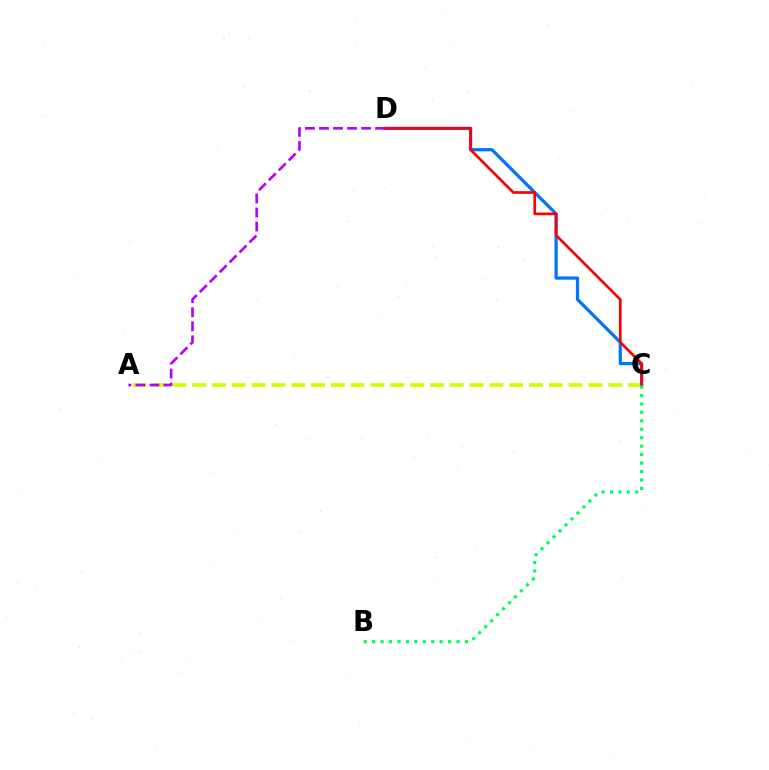{('A', 'C'): [{'color': '#d1ff00', 'line_style': 'dashed', 'thickness': 2.69}], ('C', 'D'): [{'color': '#0074ff', 'line_style': 'solid', 'thickness': 2.33}, {'color': '#ff0000', 'line_style': 'solid', 'thickness': 1.93}], ('B', 'C'): [{'color': '#00ff5c', 'line_style': 'dotted', 'thickness': 2.29}], ('A', 'D'): [{'color': '#b900ff', 'line_style': 'dashed', 'thickness': 1.91}]}